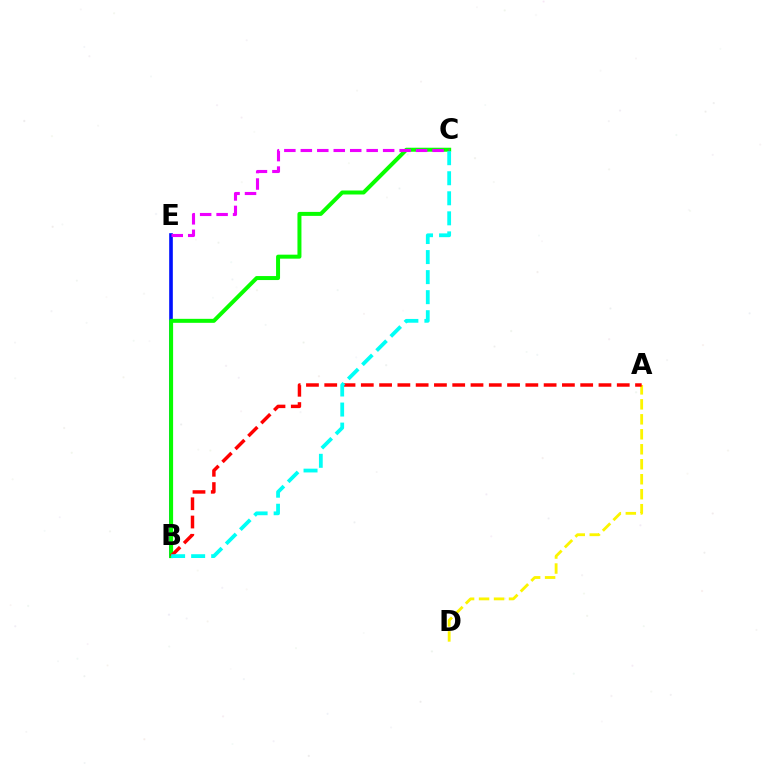{('A', 'D'): [{'color': '#fcf500', 'line_style': 'dashed', 'thickness': 2.03}], ('B', 'E'): [{'color': '#0010ff', 'line_style': 'solid', 'thickness': 2.61}], ('B', 'C'): [{'color': '#08ff00', 'line_style': 'solid', 'thickness': 2.87}, {'color': '#00fff6', 'line_style': 'dashed', 'thickness': 2.72}], ('C', 'E'): [{'color': '#ee00ff', 'line_style': 'dashed', 'thickness': 2.24}], ('A', 'B'): [{'color': '#ff0000', 'line_style': 'dashed', 'thickness': 2.48}]}